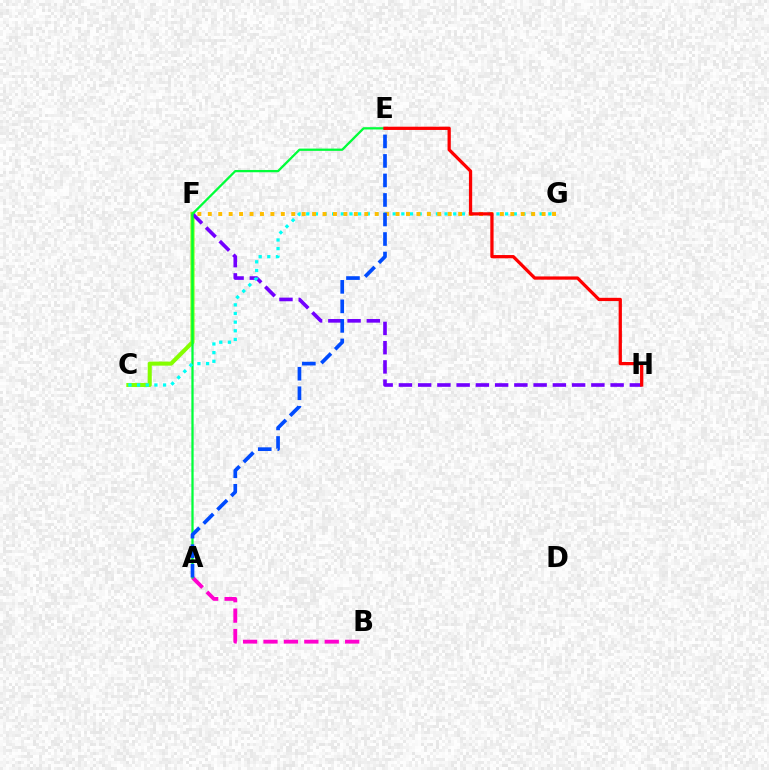{('C', 'F'): [{'color': '#84ff00', 'line_style': 'solid', 'thickness': 2.93}], ('F', 'H'): [{'color': '#7200ff', 'line_style': 'dashed', 'thickness': 2.61}], ('A', 'B'): [{'color': '#ff00cf', 'line_style': 'dashed', 'thickness': 2.77}], ('A', 'E'): [{'color': '#00ff39', 'line_style': 'solid', 'thickness': 1.64}, {'color': '#004bff', 'line_style': 'dashed', 'thickness': 2.65}], ('C', 'G'): [{'color': '#00fff6', 'line_style': 'dotted', 'thickness': 2.35}], ('F', 'G'): [{'color': '#ffbd00', 'line_style': 'dotted', 'thickness': 2.83}], ('E', 'H'): [{'color': '#ff0000', 'line_style': 'solid', 'thickness': 2.34}]}